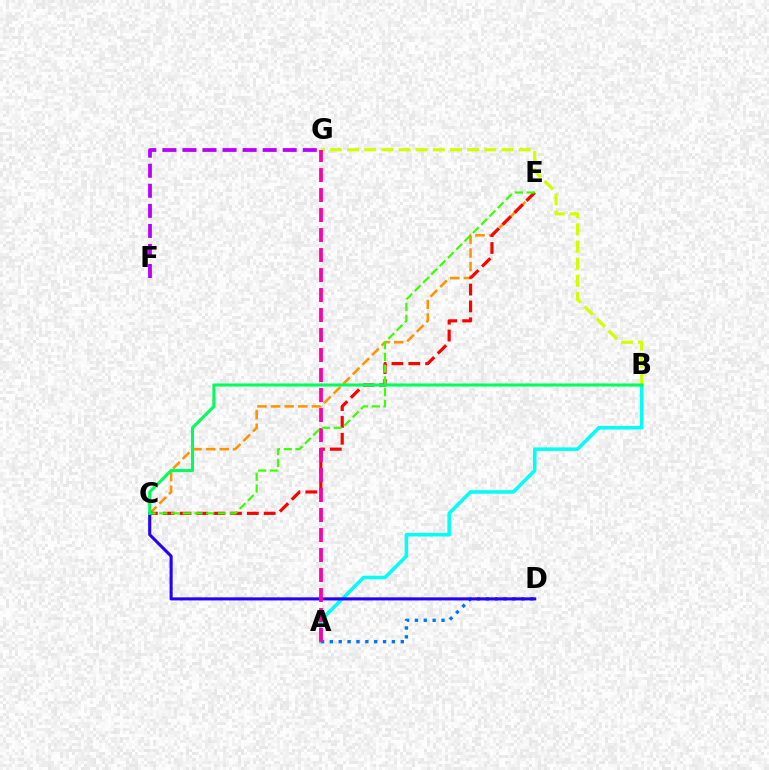{('A', 'B'): [{'color': '#00fff6', 'line_style': 'solid', 'thickness': 2.55}], ('A', 'D'): [{'color': '#0074ff', 'line_style': 'dotted', 'thickness': 2.41}], ('B', 'G'): [{'color': '#d1ff00', 'line_style': 'dashed', 'thickness': 2.33}], ('C', 'E'): [{'color': '#ff9400', 'line_style': 'dashed', 'thickness': 1.85}, {'color': '#ff0000', 'line_style': 'dashed', 'thickness': 2.29}, {'color': '#3dff00', 'line_style': 'dashed', 'thickness': 1.6}], ('F', 'G'): [{'color': '#b900ff', 'line_style': 'dashed', 'thickness': 2.72}], ('C', 'D'): [{'color': '#2500ff', 'line_style': 'solid', 'thickness': 2.22}], ('A', 'G'): [{'color': '#ff00ac', 'line_style': 'dashed', 'thickness': 2.72}], ('B', 'C'): [{'color': '#00ff5c', 'line_style': 'solid', 'thickness': 2.21}]}